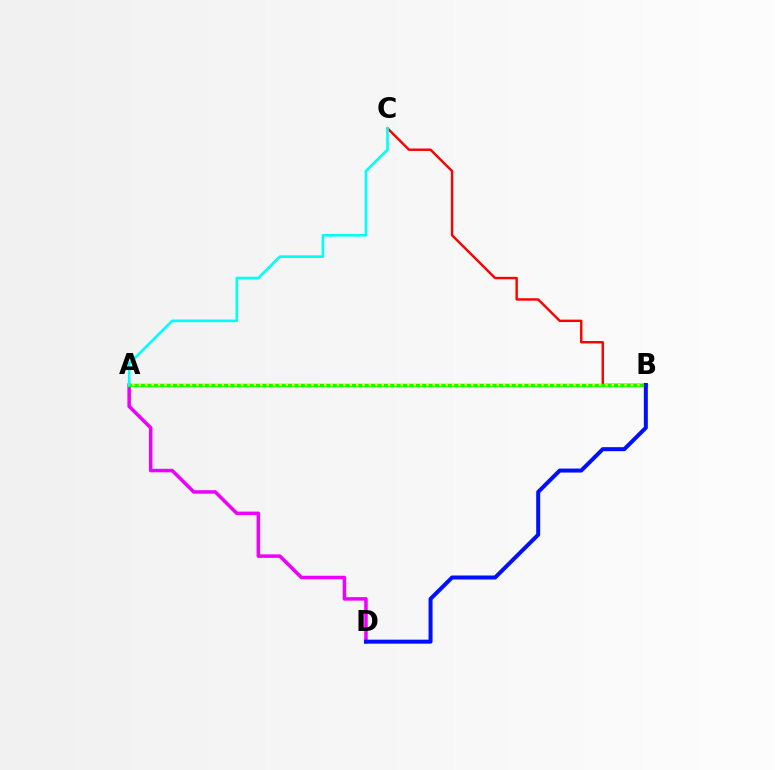{('B', 'C'): [{'color': '#ff0000', 'line_style': 'solid', 'thickness': 1.75}], ('A', 'D'): [{'color': '#ee00ff', 'line_style': 'solid', 'thickness': 2.53}], ('A', 'B'): [{'color': '#08ff00', 'line_style': 'solid', 'thickness': 2.52}, {'color': '#fcf500', 'line_style': 'dotted', 'thickness': 1.74}], ('A', 'C'): [{'color': '#00fff6', 'line_style': 'solid', 'thickness': 1.9}], ('B', 'D'): [{'color': '#0010ff', 'line_style': 'solid', 'thickness': 2.88}]}